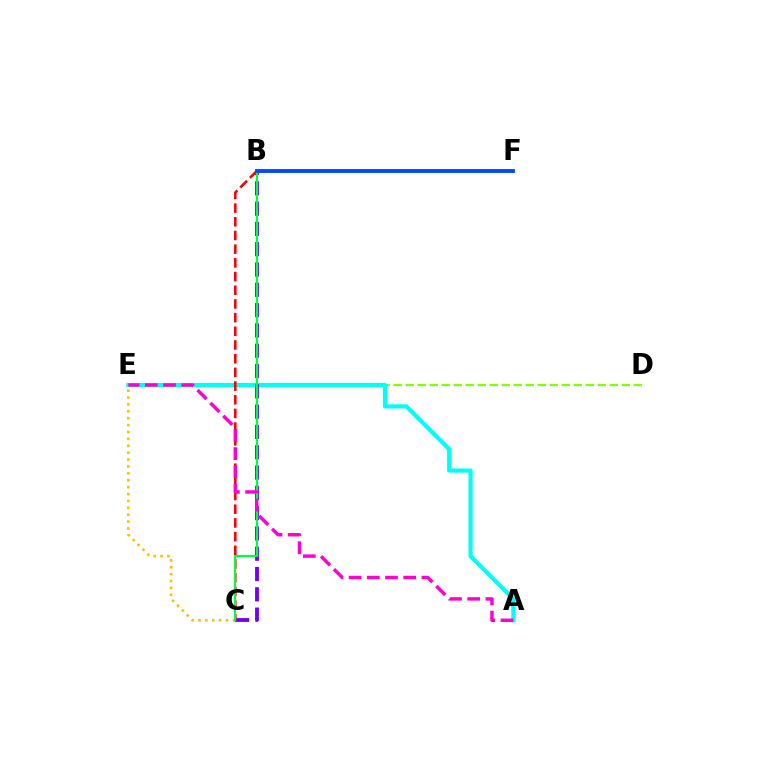{('D', 'E'): [{'color': '#84ff00', 'line_style': 'dashed', 'thickness': 1.63}], ('A', 'E'): [{'color': '#00fff6', 'line_style': 'solid', 'thickness': 3.0}, {'color': '#ff00cf', 'line_style': 'dashed', 'thickness': 2.47}], ('B', 'C'): [{'color': '#7200ff', 'line_style': 'dashed', 'thickness': 2.76}, {'color': '#ff0000', 'line_style': 'dashed', 'thickness': 1.86}, {'color': '#00ff39', 'line_style': 'solid', 'thickness': 1.52}], ('C', 'E'): [{'color': '#ffbd00', 'line_style': 'dotted', 'thickness': 1.87}], ('B', 'F'): [{'color': '#004bff', 'line_style': 'solid', 'thickness': 2.78}]}